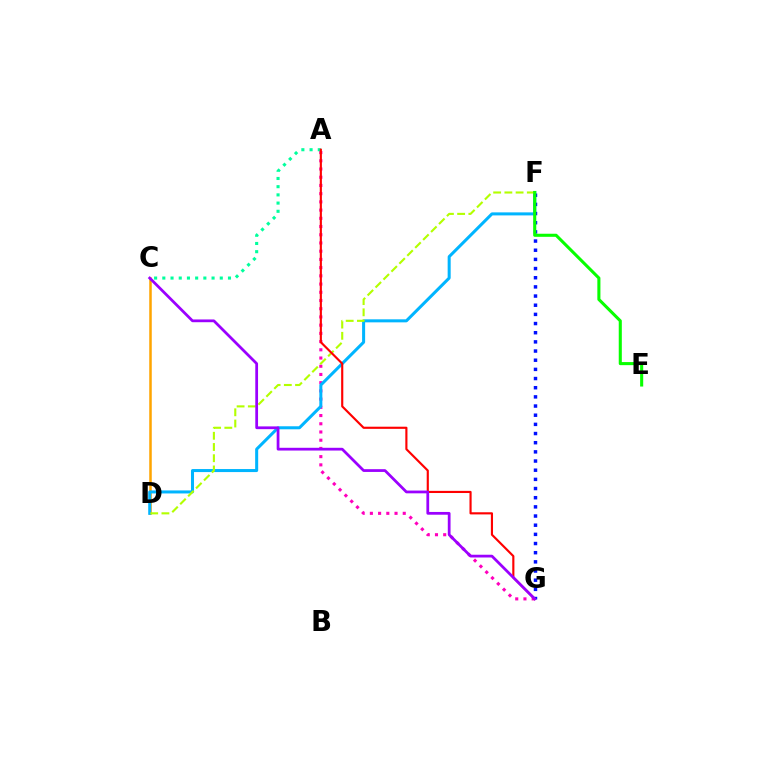{('C', 'D'): [{'color': '#ffa500', 'line_style': 'solid', 'thickness': 1.81}], ('A', 'G'): [{'color': '#ff00bd', 'line_style': 'dotted', 'thickness': 2.23}, {'color': '#ff0000', 'line_style': 'solid', 'thickness': 1.54}], ('D', 'F'): [{'color': '#00b5ff', 'line_style': 'solid', 'thickness': 2.18}, {'color': '#b3ff00', 'line_style': 'dashed', 'thickness': 1.52}], ('F', 'G'): [{'color': '#0010ff', 'line_style': 'dotted', 'thickness': 2.49}], ('E', 'F'): [{'color': '#08ff00', 'line_style': 'solid', 'thickness': 2.21}], ('A', 'C'): [{'color': '#00ff9d', 'line_style': 'dotted', 'thickness': 2.23}], ('C', 'G'): [{'color': '#9b00ff', 'line_style': 'solid', 'thickness': 1.98}]}